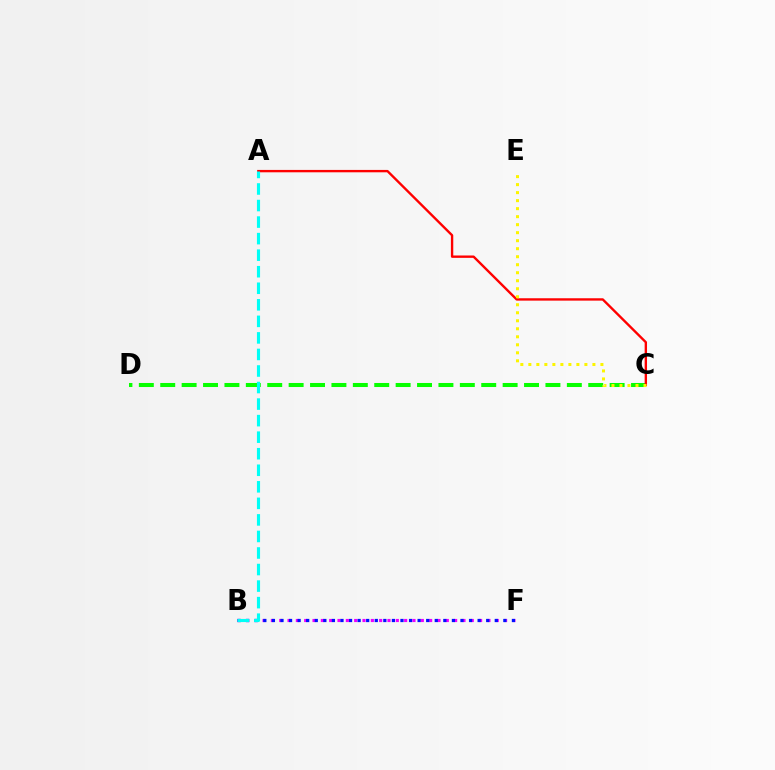{('B', 'F'): [{'color': '#ee00ff', 'line_style': 'dotted', 'thickness': 2.26}, {'color': '#0010ff', 'line_style': 'dotted', 'thickness': 2.33}], ('C', 'D'): [{'color': '#08ff00', 'line_style': 'dashed', 'thickness': 2.91}], ('A', 'C'): [{'color': '#ff0000', 'line_style': 'solid', 'thickness': 1.71}], ('A', 'B'): [{'color': '#00fff6', 'line_style': 'dashed', 'thickness': 2.25}], ('C', 'E'): [{'color': '#fcf500', 'line_style': 'dotted', 'thickness': 2.18}]}